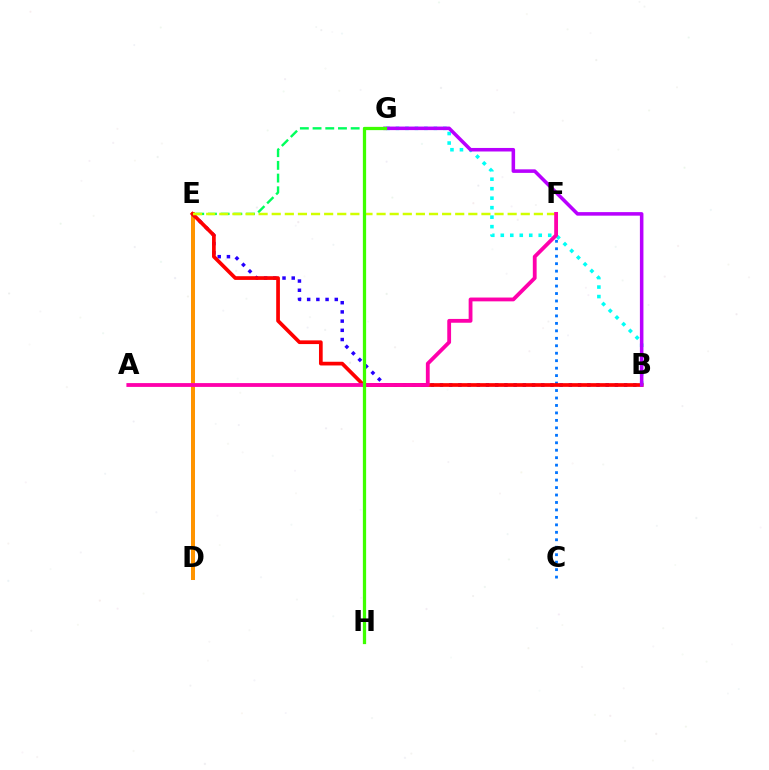{('D', 'E'): [{'color': '#ff9400', 'line_style': 'solid', 'thickness': 2.89}], ('B', 'E'): [{'color': '#2500ff', 'line_style': 'dotted', 'thickness': 2.5}, {'color': '#ff0000', 'line_style': 'solid', 'thickness': 2.67}], ('B', 'G'): [{'color': '#00fff6', 'line_style': 'dotted', 'thickness': 2.58}, {'color': '#b900ff', 'line_style': 'solid', 'thickness': 2.55}], ('C', 'F'): [{'color': '#0074ff', 'line_style': 'dotted', 'thickness': 2.03}], ('E', 'G'): [{'color': '#00ff5c', 'line_style': 'dashed', 'thickness': 1.73}], ('E', 'F'): [{'color': '#d1ff00', 'line_style': 'dashed', 'thickness': 1.78}], ('A', 'F'): [{'color': '#ff00ac', 'line_style': 'solid', 'thickness': 2.74}], ('G', 'H'): [{'color': '#3dff00', 'line_style': 'solid', 'thickness': 2.34}]}